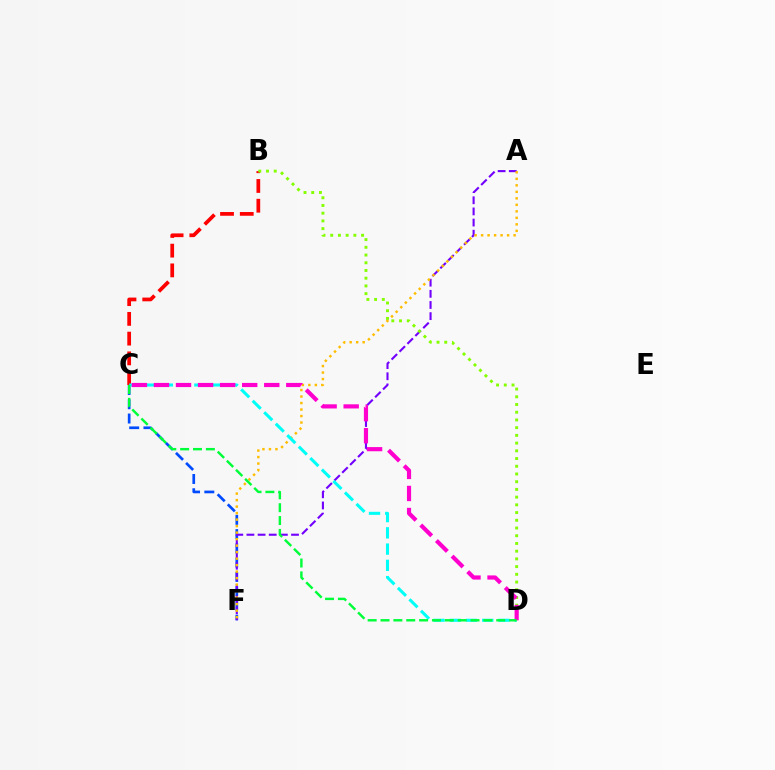{('B', 'C'): [{'color': '#ff0000', 'line_style': 'dashed', 'thickness': 2.68}], ('C', 'F'): [{'color': '#004bff', 'line_style': 'dashed', 'thickness': 1.94}], ('A', 'F'): [{'color': '#7200ff', 'line_style': 'dashed', 'thickness': 1.51}, {'color': '#ffbd00', 'line_style': 'dotted', 'thickness': 1.77}], ('B', 'D'): [{'color': '#84ff00', 'line_style': 'dotted', 'thickness': 2.1}], ('C', 'D'): [{'color': '#00fff6', 'line_style': 'dashed', 'thickness': 2.21}, {'color': '#ff00cf', 'line_style': 'dashed', 'thickness': 3.0}, {'color': '#00ff39', 'line_style': 'dashed', 'thickness': 1.75}]}